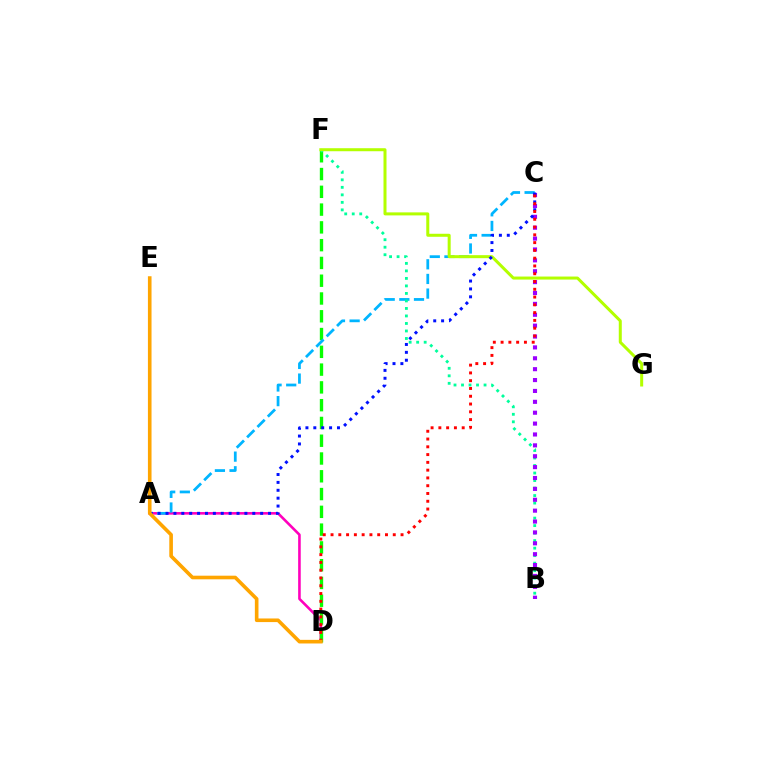{('A', 'D'): [{'color': '#ff00bd', 'line_style': 'solid', 'thickness': 1.87}], ('D', 'F'): [{'color': '#08ff00', 'line_style': 'dashed', 'thickness': 2.42}], ('A', 'C'): [{'color': '#00b5ff', 'line_style': 'dashed', 'thickness': 1.99}, {'color': '#0010ff', 'line_style': 'dotted', 'thickness': 2.14}], ('B', 'F'): [{'color': '#00ff9d', 'line_style': 'dotted', 'thickness': 2.04}], ('B', 'C'): [{'color': '#9b00ff', 'line_style': 'dotted', 'thickness': 2.96}], ('F', 'G'): [{'color': '#b3ff00', 'line_style': 'solid', 'thickness': 2.17}], ('C', 'D'): [{'color': '#ff0000', 'line_style': 'dotted', 'thickness': 2.11}], ('D', 'E'): [{'color': '#ffa500', 'line_style': 'solid', 'thickness': 2.61}]}